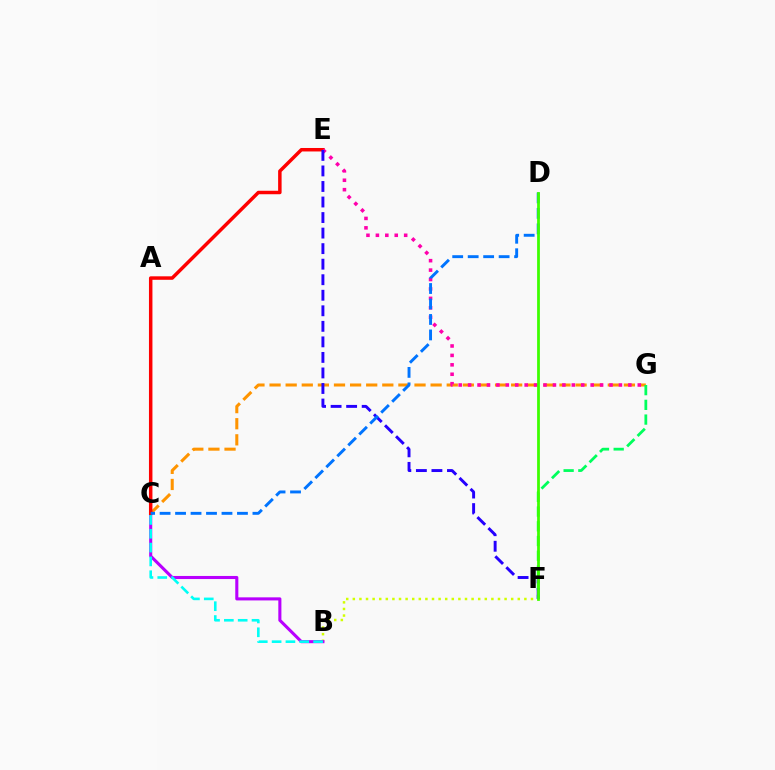{('C', 'G'): [{'color': '#ff9400', 'line_style': 'dashed', 'thickness': 2.19}], ('F', 'G'): [{'color': '#00ff5c', 'line_style': 'dashed', 'thickness': 2.0}], ('B', 'F'): [{'color': '#d1ff00', 'line_style': 'dotted', 'thickness': 1.79}], ('B', 'C'): [{'color': '#b900ff', 'line_style': 'solid', 'thickness': 2.22}, {'color': '#00fff6', 'line_style': 'dashed', 'thickness': 1.88}], ('C', 'E'): [{'color': '#ff0000', 'line_style': 'solid', 'thickness': 2.5}], ('E', 'G'): [{'color': '#ff00ac', 'line_style': 'dotted', 'thickness': 2.56}], ('E', 'F'): [{'color': '#2500ff', 'line_style': 'dashed', 'thickness': 2.11}], ('C', 'D'): [{'color': '#0074ff', 'line_style': 'dashed', 'thickness': 2.1}], ('D', 'F'): [{'color': '#3dff00', 'line_style': 'solid', 'thickness': 1.99}]}